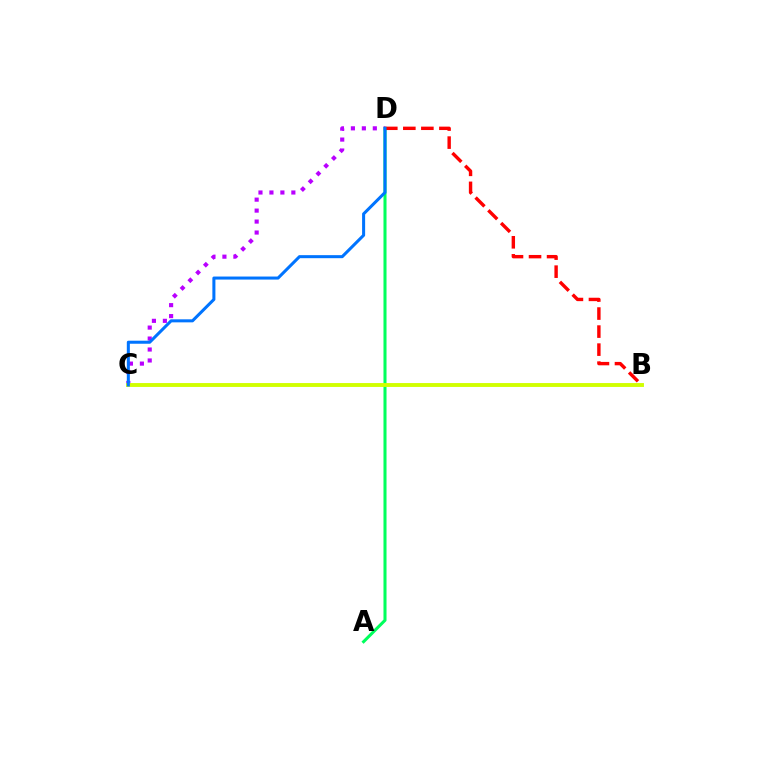{('A', 'D'): [{'color': '#00ff5c', 'line_style': 'solid', 'thickness': 2.2}], ('C', 'D'): [{'color': '#b900ff', 'line_style': 'dotted', 'thickness': 2.98}, {'color': '#0074ff', 'line_style': 'solid', 'thickness': 2.19}], ('B', 'C'): [{'color': '#d1ff00', 'line_style': 'solid', 'thickness': 2.8}], ('B', 'D'): [{'color': '#ff0000', 'line_style': 'dashed', 'thickness': 2.45}]}